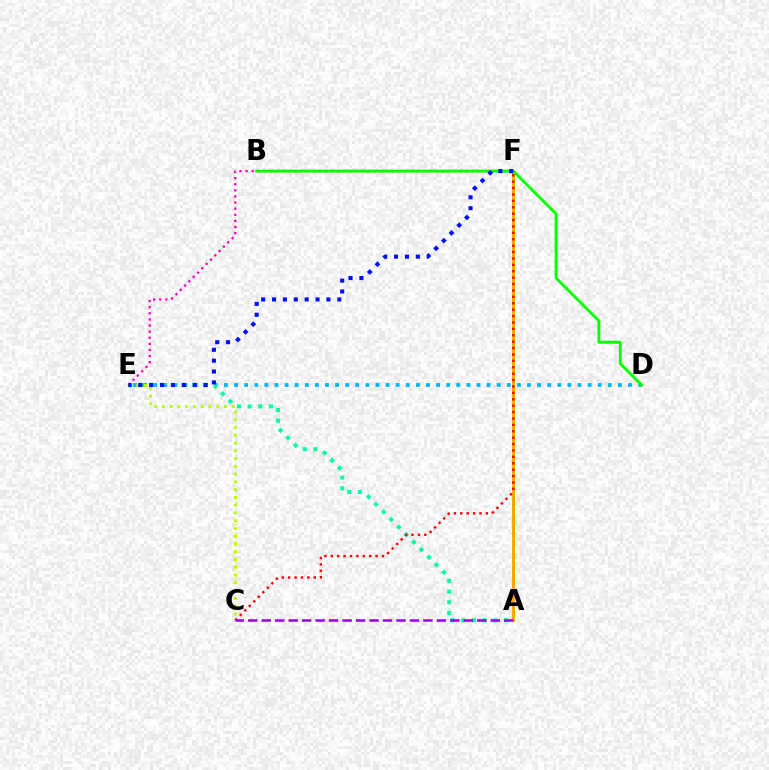{('D', 'E'): [{'color': '#00b5ff', 'line_style': 'dotted', 'thickness': 2.74}], ('C', 'E'): [{'color': '#b3ff00', 'line_style': 'dotted', 'thickness': 2.11}], ('A', 'F'): [{'color': '#ffa500', 'line_style': 'solid', 'thickness': 2.1}], ('E', 'F'): [{'color': '#ff00bd', 'line_style': 'dotted', 'thickness': 1.66}, {'color': '#0010ff', 'line_style': 'dotted', 'thickness': 2.96}], ('B', 'D'): [{'color': '#08ff00', 'line_style': 'solid', 'thickness': 2.1}], ('A', 'E'): [{'color': '#00ff9d', 'line_style': 'dotted', 'thickness': 2.9}], ('C', 'F'): [{'color': '#ff0000', 'line_style': 'dotted', 'thickness': 1.74}], ('A', 'C'): [{'color': '#9b00ff', 'line_style': 'dashed', 'thickness': 1.83}]}